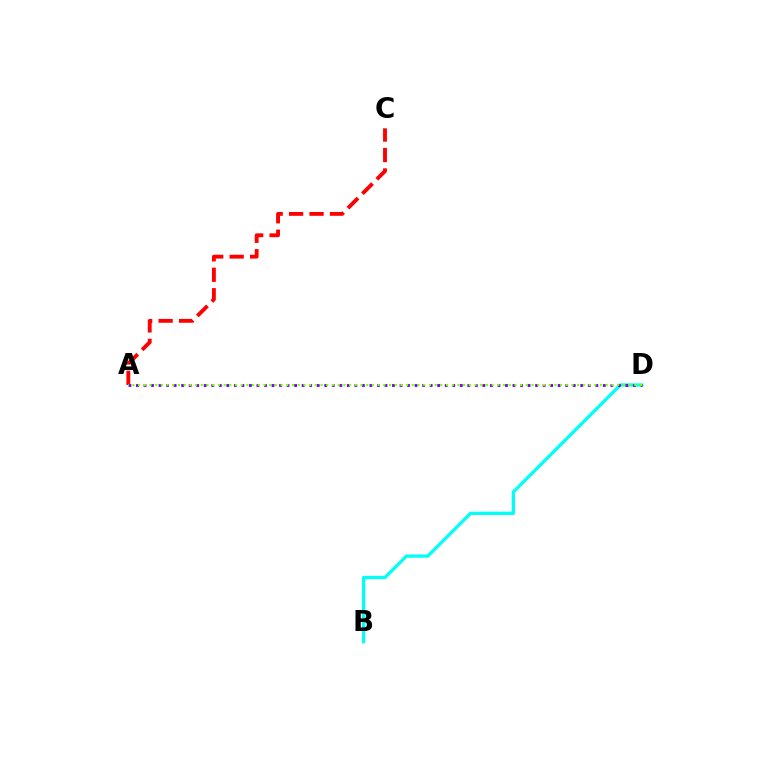{('A', 'C'): [{'color': '#ff0000', 'line_style': 'dashed', 'thickness': 2.78}], ('B', 'D'): [{'color': '#00fff6', 'line_style': 'solid', 'thickness': 2.37}], ('A', 'D'): [{'color': '#7200ff', 'line_style': 'dotted', 'thickness': 2.05}, {'color': '#84ff00', 'line_style': 'dotted', 'thickness': 1.55}]}